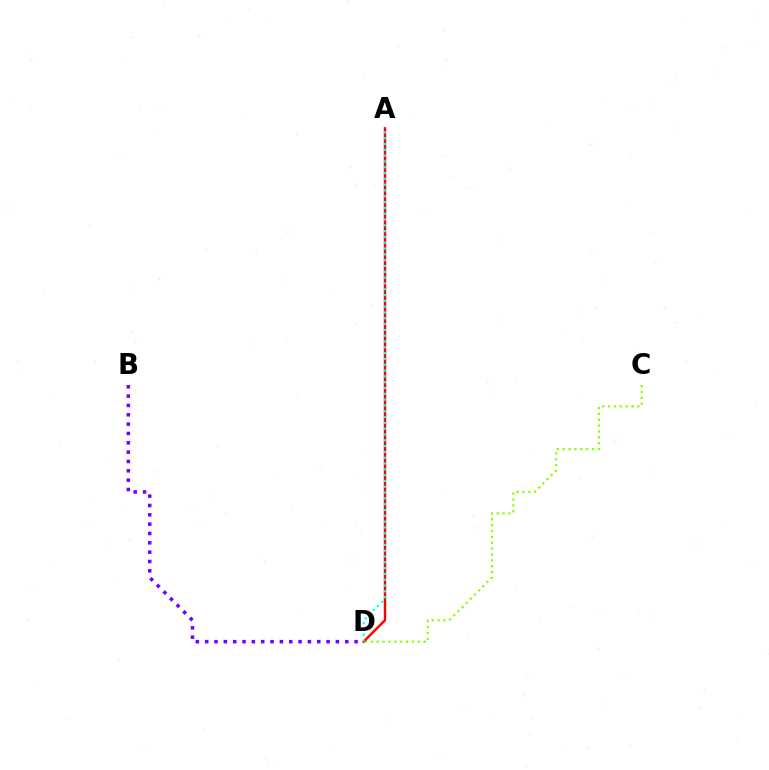{('B', 'D'): [{'color': '#7200ff', 'line_style': 'dotted', 'thickness': 2.54}], ('C', 'D'): [{'color': '#84ff00', 'line_style': 'dotted', 'thickness': 1.6}], ('A', 'D'): [{'color': '#ff0000', 'line_style': 'solid', 'thickness': 1.74}, {'color': '#00fff6', 'line_style': 'dotted', 'thickness': 1.58}]}